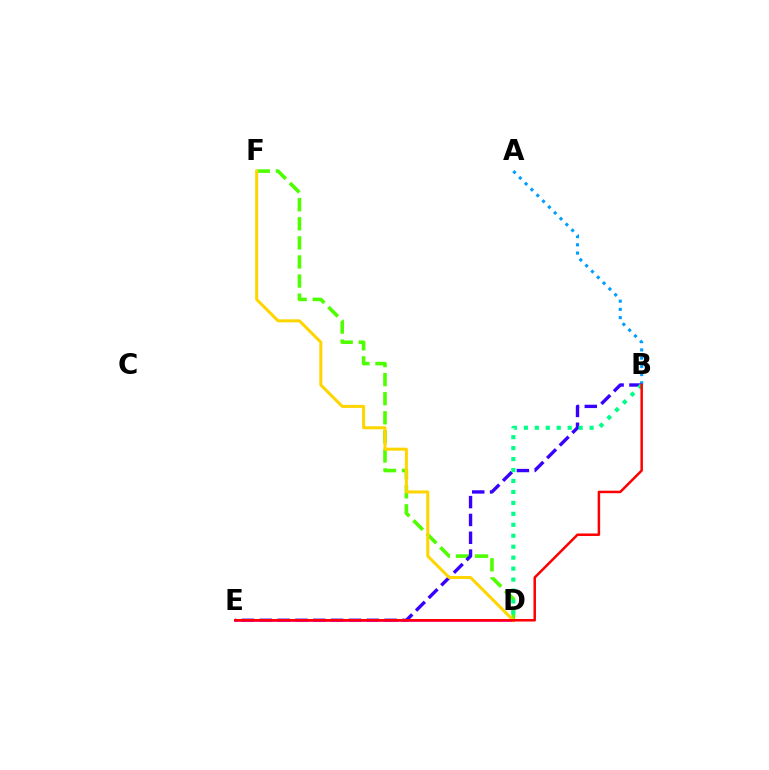{('D', 'F'): [{'color': '#4fff00', 'line_style': 'dashed', 'thickness': 2.59}, {'color': '#ffd500', 'line_style': 'solid', 'thickness': 2.18}], ('A', 'B'): [{'color': '#009eff', 'line_style': 'dotted', 'thickness': 2.24}], ('B', 'E'): [{'color': '#3700ff', 'line_style': 'dashed', 'thickness': 2.42}, {'color': '#ff0000', 'line_style': 'solid', 'thickness': 1.8}], ('B', 'D'): [{'color': '#00ff86', 'line_style': 'dotted', 'thickness': 2.98}], ('D', 'E'): [{'color': '#ff00ed', 'line_style': 'solid', 'thickness': 1.88}]}